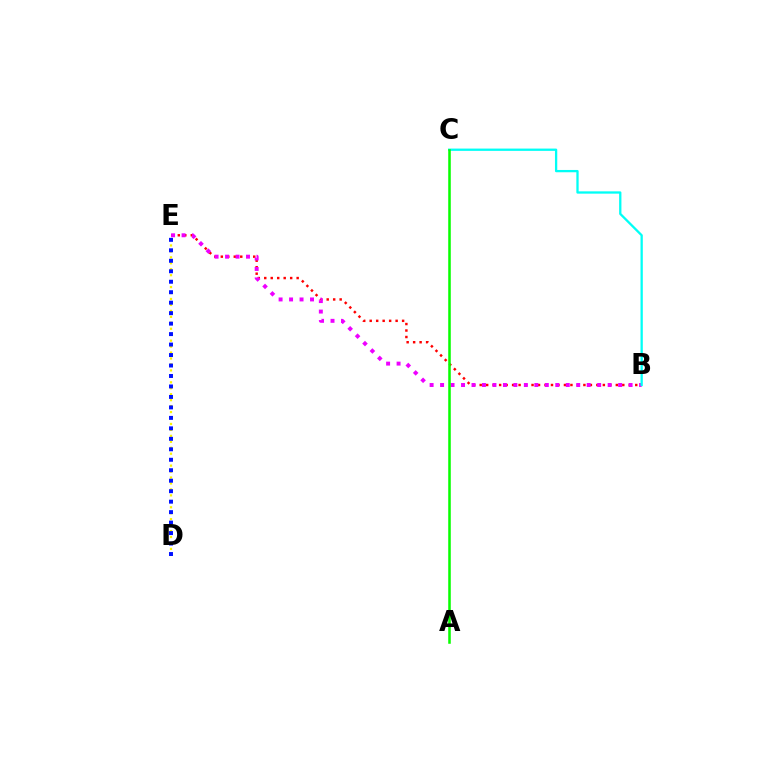{('B', 'E'): [{'color': '#ff0000', 'line_style': 'dotted', 'thickness': 1.76}, {'color': '#ee00ff', 'line_style': 'dotted', 'thickness': 2.85}], ('D', 'E'): [{'color': '#fcf500', 'line_style': 'dotted', 'thickness': 1.62}, {'color': '#0010ff', 'line_style': 'dotted', 'thickness': 2.85}], ('B', 'C'): [{'color': '#00fff6', 'line_style': 'solid', 'thickness': 1.65}], ('A', 'C'): [{'color': '#08ff00', 'line_style': 'solid', 'thickness': 1.83}]}